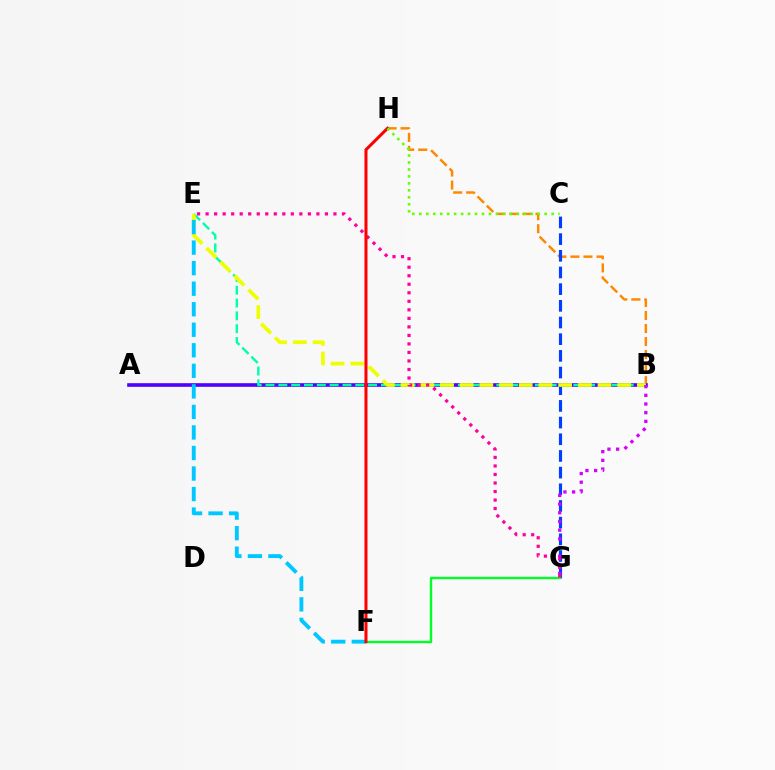{('B', 'H'): [{'color': '#ff8800', 'line_style': 'dashed', 'thickness': 1.77}], ('C', 'G'): [{'color': '#003fff', 'line_style': 'dashed', 'thickness': 2.27}], ('A', 'B'): [{'color': '#4f00ff', 'line_style': 'solid', 'thickness': 2.61}], ('F', 'G'): [{'color': '#00ff27', 'line_style': 'solid', 'thickness': 1.73}], ('B', 'E'): [{'color': '#00ffaf', 'line_style': 'dashed', 'thickness': 1.74}, {'color': '#eeff00', 'line_style': 'dashed', 'thickness': 2.68}], ('B', 'G'): [{'color': '#d600ff', 'line_style': 'dotted', 'thickness': 2.36}], ('E', 'G'): [{'color': '#ff00a0', 'line_style': 'dotted', 'thickness': 2.32}], ('E', 'F'): [{'color': '#00c7ff', 'line_style': 'dashed', 'thickness': 2.79}], ('F', 'H'): [{'color': '#ff0000', 'line_style': 'solid', 'thickness': 2.18}], ('C', 'H'): [{'color': '#66ff00', 'line_style': 'dotted', 'thickness': 1.89}]}